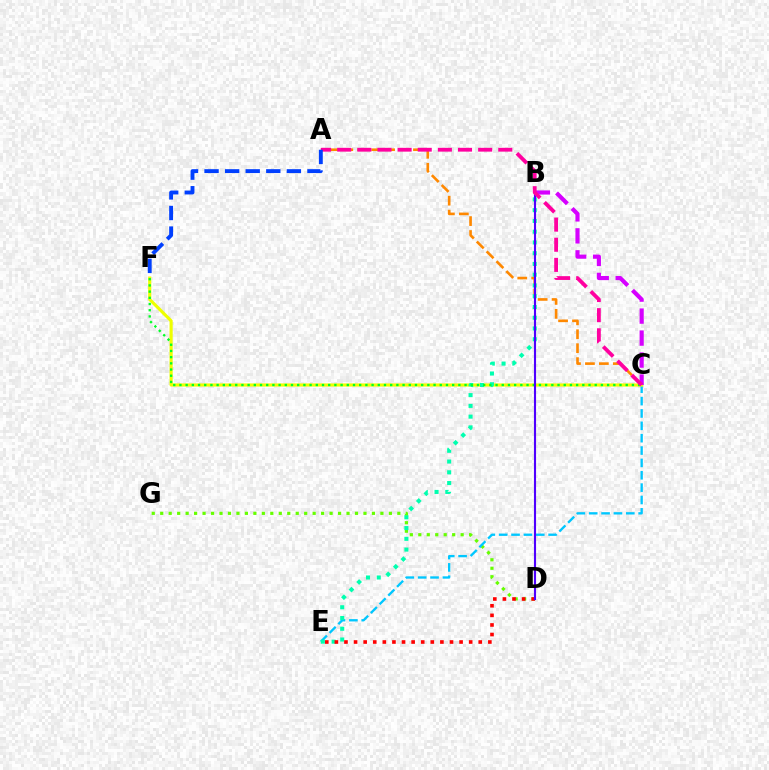{('D', 'G'): [{'color': '#66ff00', 'line_style': 'dotted', 'thickness': 2.3}], ('A', 'C'): [{'color': '#ff8800', 'line_style': 'dashed', 'thickness': 1.89}, {'color': '#ff00a0', 'line_style': 'dashed', 'thickness': 2.74}], ('C', 'E'): [{'color': '#00c7ff', 'line_style': 'dashed', 'thickness': 1.68}], ('C', 'F'): [{'color': '#eeff00', 'line_style': 'solid', 'thickness': 2.26}, {'color': '#00ff27', 'line_style': 'dotted', 'thickness': 1.68}], ('B', 'E'): [{'color': '#00ffaf', 'line_style': 'dotted', 'thickness': 2.92}], ('B', 'C'): [{'color': '#d600ff', 'line_style': 'dashed', 'thickness': 2.99}], ('D', 'E'): [{'color': '#ff0000', 'line_style': 'dotted', 'thickness': 2.61}], ('B', 'D'): [{'color': '#4f00ff', 'line_style': 'solid', 'thickness': 1.52}], ('A', 'F'): [{'color': '#003fff', 'line_style': 'dashed', 'thickness': 2.8}]}